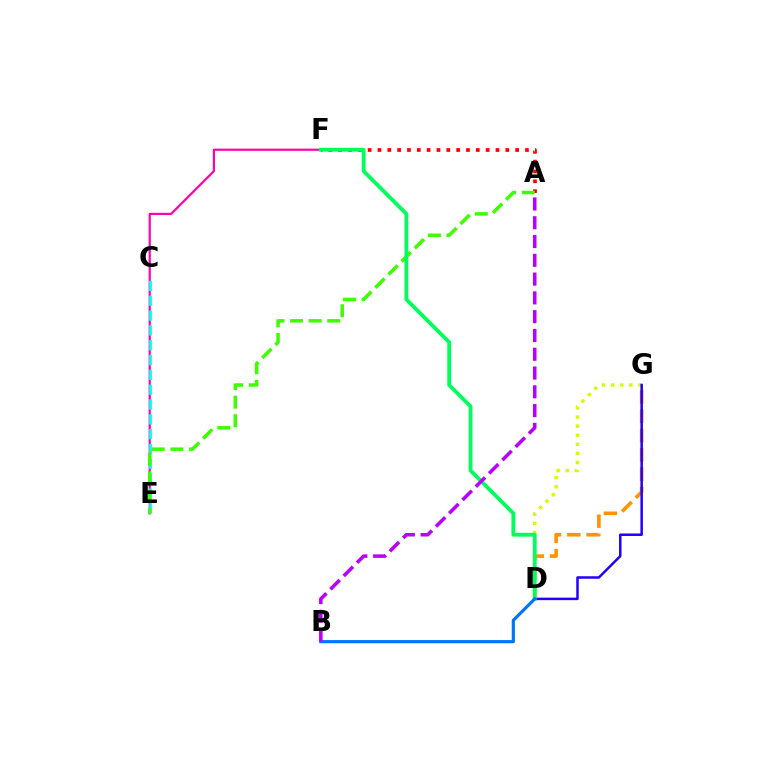{('E', 'F'): [{'color': '#ff00ac', 'line_style': 'solid', 'thickness': 1.57}], ('A', 'F'): [{'color': '#ff0000', 'line_style': 'dotted', 'thickness': 2.67}], ('D', 'G'): [{'color': '#ff9400', 'line_style': 'dashed', 'thickness': 2.62}, {'color': '#d1ff00', 'line_style': 'dotted', 'thickness': 2.47}, {'color': '#2500ff', 'line_style': 'solid', 'thickness': 1.81}], ('C', 'E'): [{'color': '#00fff6', 'line_style': 'dashed', 'thickness': 2.01}], ('A', 'E'): [{'color': '#3dff00', 'line_style': 'dashed', 'thickness': 2.52}], ('D', 'F'): [{'color': '#00ff5c', 'line_style': 'solid', 'thickness': 2.74}], ('B', 'D'): [{'color': '#0074ff', 'line_style': 'solid', 'thickness': 2.28}], ('A', 'B'): [{'color': '#b900ff', 'line_style': 'dashed', 'thickness': 2.55}]}